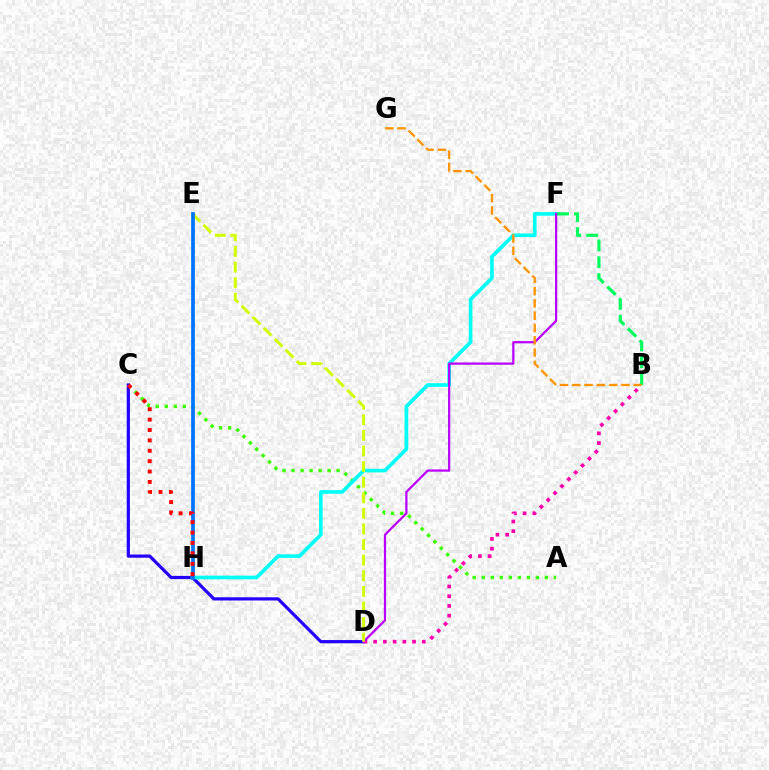{('A', 'C'): [{'color': '#3dff00', 'line_style': 'dotted', 'thickness': 2.45}], ('C', 'D'): [{'color': '#2500ff', 'line_style': 'solid', 'thickness': 2.31}], ('F', 'H'): [{'color': '#00fff6', 'line_style': 'solid', 'thickness': 2.62}], ('B', 'D'): [{'color': '#ff00ac', 'line_style': 'dotted', 'thickness': 2.64}], ('B', 'F'): [{'color': '#00ff5c', 'line_style': 'dashed', 'thickness': 2.29}], ('D', 'F'): [{'color': '#b900ff', 'line_style': 'solid', 'thickness': 1.61}], ('D', 'E'): [{'color': '#d1ff00', 'line_style': 'dashed', 'thickness': 2.12}], ('E', 'H'): [{'color': '#0074ff', 'line_style': 'solid', 'thickness': 2.66}], ('B', 'G'): [{'color': '#ff9400', 'line_style': 'dashed', 'thickness': 1.67}], ('C', 'H'): [{'color': '#ff0000', 'line_style': 'dotted', 'thickness': 2.82}]}